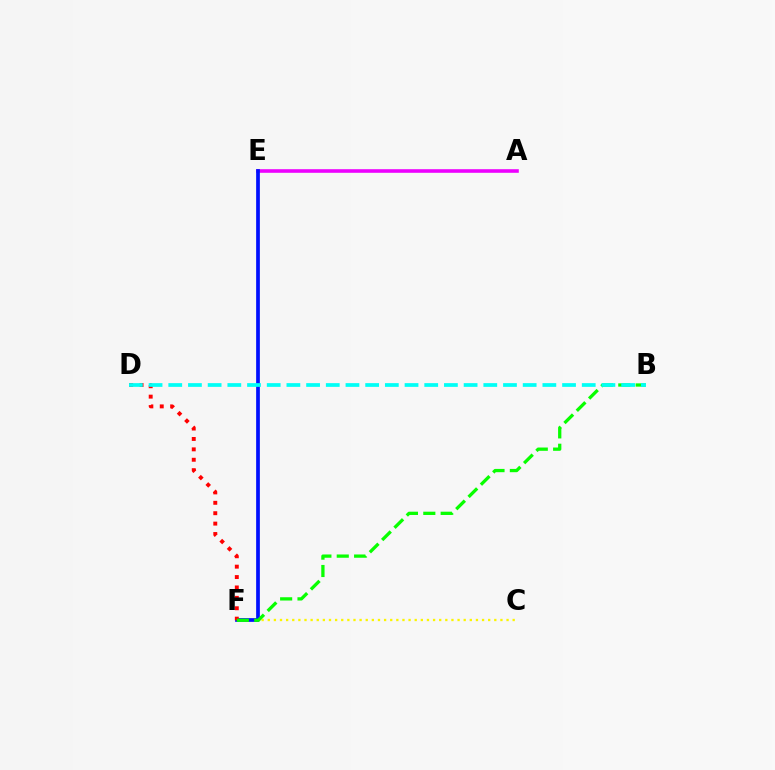{('C', 'F'): [{'color': '#fcf500', 'line_style': 'dotted', 'thickness': 1.66}], ('A', 'E'): [{'color': '#ee00ff', 'line_style': 'solid', 'thickness': 2.59}], ('E', 'F'): [{'color': '#0010ff', 'line_style': 'solid', 'thickness': 2.68}], ('D', 'F'): [{'color': '#ff0000', 'line_style': 'dotted', 'thickness': 2.83}], ('B', 'F'): [{'color': '#08ff00', 'line_style': 'dashed', 'thickness': 2.36}], ('B', 'D'): [{'color': '#00fff6', 'line_style': 'dashed', 'thickness': 2.67}]}